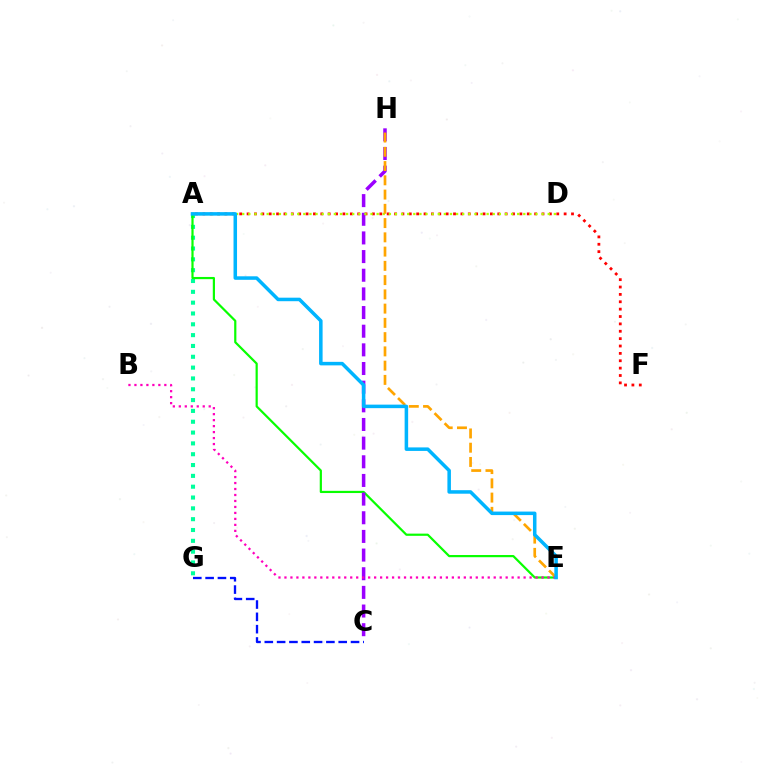{('A', 'F'): [{'color': '#ff0000', 'line_style': 'dotted', 'thickness': 2.0}], ('A', 'G'): [{'color': '#00ff9d', 'line_style': 'dotted', 'thickness': 2.94}], ('A', 'E'): [{'color': '#08ff00', 'line_style': 'solid', 'thickness': 1.58}, {'color': '#00b5ff', 'line_style': 'solid', 'thickness': 2.53}], ('C', 'H'): [{'color': '#9b00ff', 'line_style': 'dashed', 'thickness': 2.53}], ('C', 'G'): [{'color': '#0010ff', 'line_style': 'dashed', 'thickness': 1.67}], ('A', 'D'): [{'color': '#b3ff00', 'line_style': 'dotted', 'thickness': 1.66}], ('E', 'H'): [{'color': '#ffa500', 'line_style': 'dashed', 'thickness': 1.94}], ('B', 'E'): [{'color': '#ff00bd', 'line_style': 'dotted', 'thickness': 1.62}]}